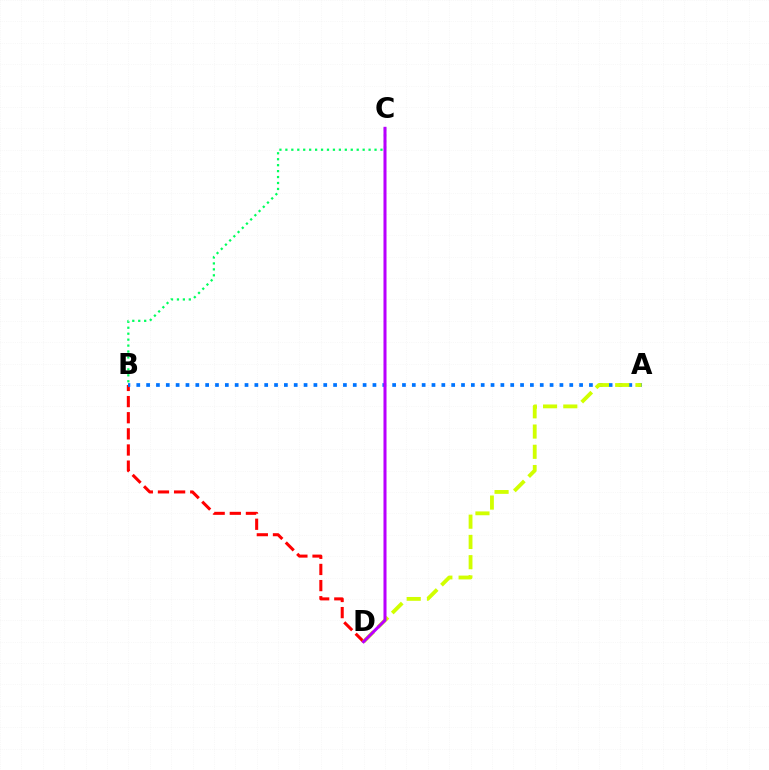{('B', 'D'): [{'color': '#ff0000', 'line_style': 'dashed', 'thickness': 2.19}], ('B', 'C'): [{'color': '#00ff5c', 'line_style': 'dotted', 'thickness': 1.62}], ('A', 'B'): [{'color': '#0074ff', 'line_style': 'dotted', 'thickness': 2.67}], ('A', 'D'): [{'color': '#d1ff00', 'line_style': 'dashed', 'thickness': 2.75}], ('C', 'D'): [{'color': '#b900ff', 'line_style': 'solid', 'thickness': 2.19}]}